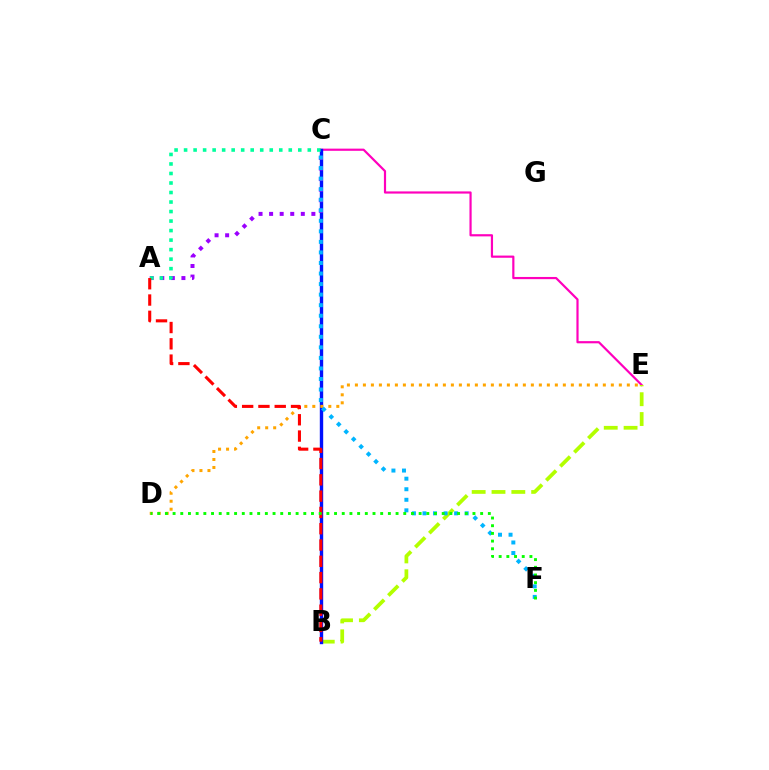{('C', 'E'): [{'color': '#ff00bd', 'line_style': 'solid', 'thickness': 1.58}], ('B', 'E'): [{'color': '#b3ff00', 'line_style': 'dashed', 'thickness': 2.69}], ('B', 'C'): [{'color': '#0010ff', 'line_style': 'solid', 'thickness': 2.44}], ('D', 'E'): [{'color': '#ffa500', 'line_style': 'dotted', 'thickness': 2.17}], ('A', 'C'): [{'color': '#9b00ff', 'line_style': 'dotted', 'thickness': 2.87}, {'color': '#00ff9d', 'line_style': 'dotted', 'thickness': 2.59}], ('C', 'F'): [{'color': '#00b5ff', 'line_style': 'dotted', 'thickness': 2.87}], ('A', 'B'): [{'color': '#ff0000', 'line_style': 'dashed', 'thickness': 2.21}], ('D', 'F'): [{'color': '#08ff00', 'line_style': 'dotted', 'thickness': 2.09}]}